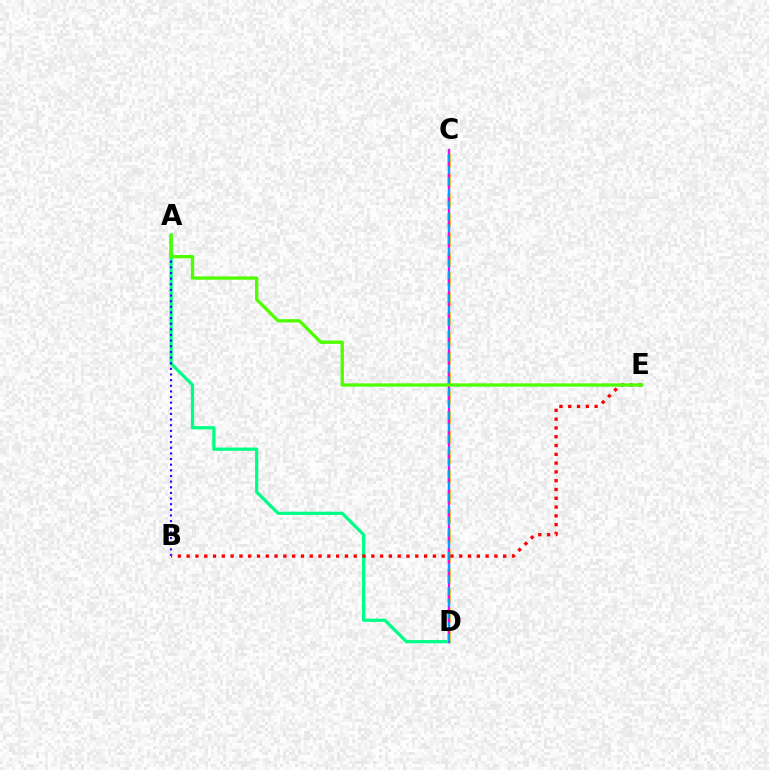{('A', 'D'): [{'color': '#00ff86', 'line_style': 'solid', 'thickness': 2.33}], ('C', 'D'): [{'color': '#ffd500', 'line_style': 'dashed', 'thickness': 2.69}, {'color': '#ff00ed', 'line_style': 'solid', 'thickness': 1.64}, {'color': '#009eff', 'line_style': 'dashed', 'thickness': 1.59}], ('A', 'B'): [{'color': '#3700ff', 'line_style': 'dotted', 'thickness': 1.53}], ('B', 'E'): [{'color': '#ff0000', 'line_style': 'dotted', 'thickness': 2.39}], ('A', 'E'): [{'color': '#4fff00', 'line_style': 'solid', 'thickness': 2.39}]}